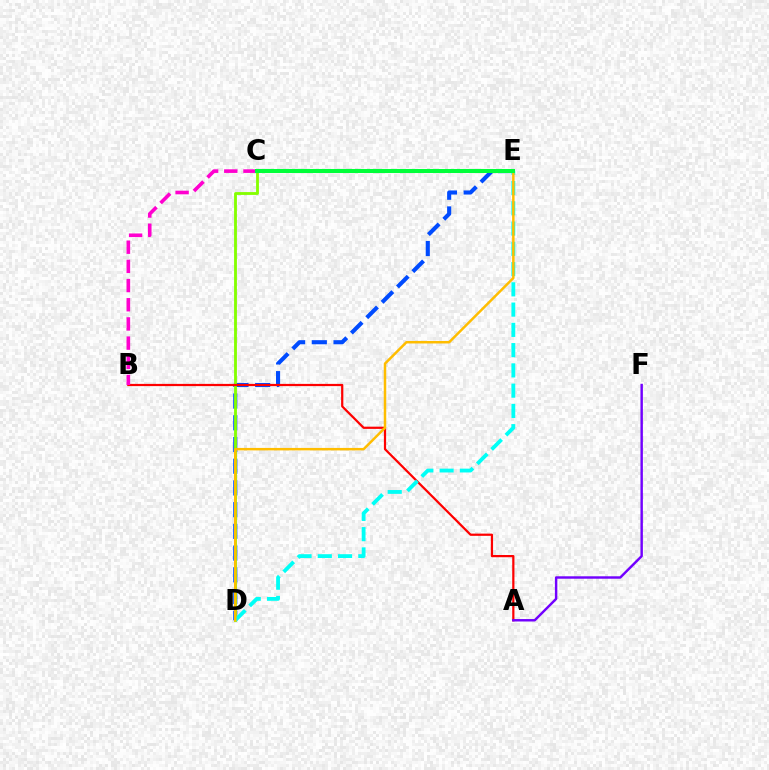{('D', 'E'): [{'color': '#004bff', 'line_style': 'dashed', 'thickness': 2.95}, {'color': '#00fff6', 'line_style': 'dashed', 'thickness': 2.75}, {'color': '#ffbd00', 'line_style': 'solid', 'thickness': 1.79}], ('C', 'D'): [{'color': '#84ff00', 'line_style': 'solid', 'thickness': 2.04}], ('A', 'B'): [{'color': '#ff0000', 'line_style': 'solid', 'thickness': 1.6}], ('B', 'C'): [{'color': '#ff00cf', 'line_style': 'dashed', 'thickness': 2.61}], ('A', 'F'): [{'color': '#7200ff', 'line_style': 'solid', 'thickness': 1.75}], ('C', 'E'): [{'color': '#00ff39', 'line_style': 'solid', 'thickness': 2.9}]}